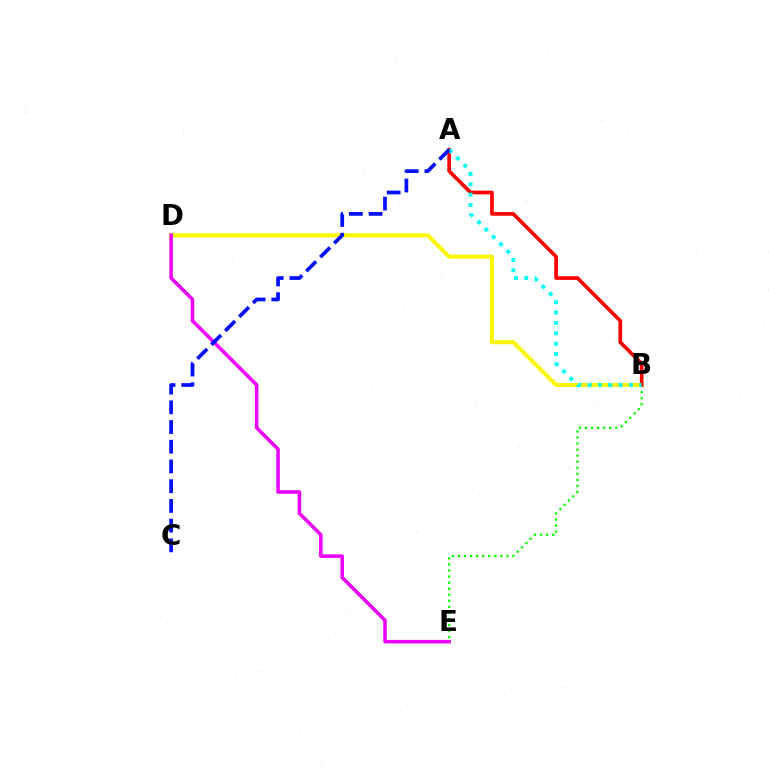{('B', 'E'): [{'color': '#08ff00', 'line_style': 'dotted', 'thickness': 1.65}], ('B', 'D'): [{'color': '#fcf500', 'line_style': 'solid', 'thickness': 2.91}], ('A', 'B'): [{'color': '#ff0000', 'line_style': 'solid', 'thickness': 2.64}, {'color': '#00fff6', 'line_style': 'dotted', 'thickness': 2.82}], ('D', 'E'): [{'color': '#ee00ff', 'line_style': 'solid', 'thickness': 2.54}], ('A', 'C'): [{'color': '#0010ff', 'line_style': 'dashed', 'thickness': 2.68}]}